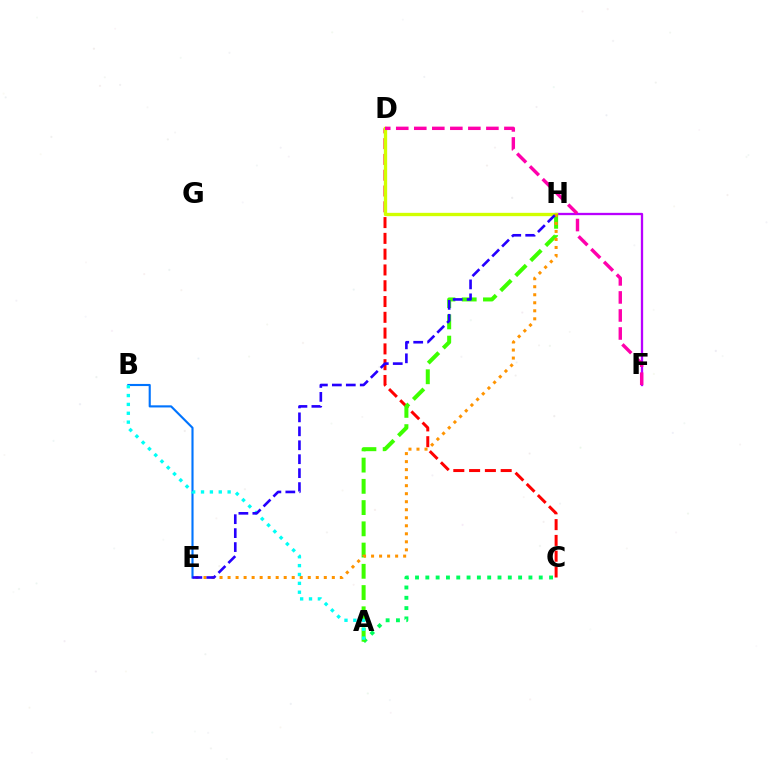{('F', 'H'): [{'color': '#b900ff', 'line_style': 'solid', 'thickness': 1.66}], ('C', 'D'): [{'color': '#ff0000', 'line_style': 'dashed', 'thickness': 2.14}], ('A', 'C'): [{'color': '#00ff5c', 'line_style': 'dotted', 'thickness': 2.8}], ('B', 'E'): [{'color': '#0074ff', 'line_style': 'solid', 'thickness': 1.53}], ('D', 'H'): [{'color': '#d1ff00', 'line_style': 'solid', 'thickness': 2.39}], ('A', 'H'): [{'color': '#3dff00', 'line_style': 'dashed', 'thickness': 2.89}], ('E', 'H'): [{'color': '#ff9400', 'line_style': 'dotted', 'thickness': 2.18}, {'color': '#2500ff', 'line_style': 'dashed', 'thickness': 1.9}], ('D', 'F'): [{'color': '#ff00ac', 'line_style': 'dashed', 'thickness': 2.45}], ('A', 'B'): [{'color': '#00fff6', 'line_style': 'dotted', 'thickness': 2.41}]}